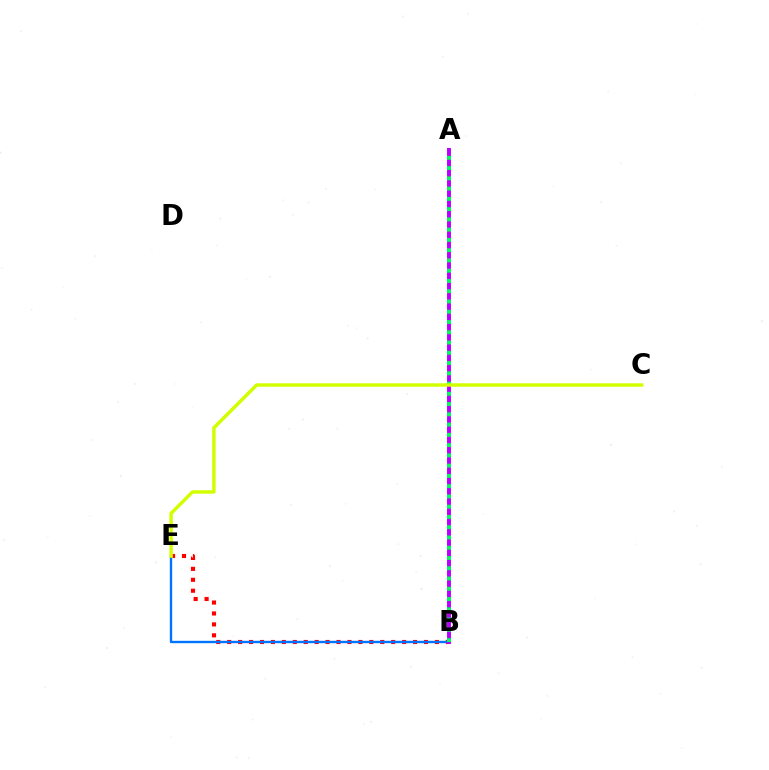{('B', 'E'): [{'color': '#ff0000', 'line_style': 'dotted', 'thickness': 2.97}, {'color': '#0074ff', 'line_style': 'solid', 'thickness': 1.72}], ('A', 'B'): [{'color': '#b900ff', 'line_style': 'solid', 'thickness': 2.83}, {'color': '#00ff5c', 'line_style': 'dotted', 'thickness': 2.79}], ('C', 'E'): [{'color': '#d1ff00', 'line_style': 'solid', 'thickness': 2.48}]}